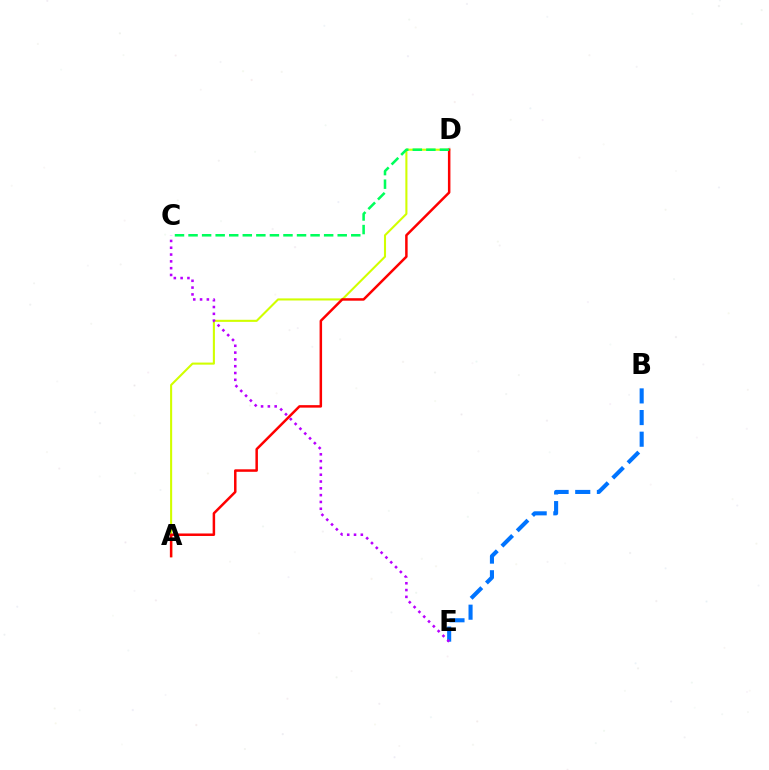{('A', 'D'): [{'color': '#d1ff00', 'line_style': 'solid', 'thickness': 1.5}, {'color': '#ff0000', 'line_style': 'solid', 'thickness': 1.8}], ('C', 'D'): [{'color': '#00ff5c', 'line_style': 'dashed', 'thickness': 1.84}], ('B', 'E'): [{'color': '#0074ff', 'line_style': 'dashed', 'thickness': 2.94}], ('C', 'E'): [{'color': '#b900ff', 'line_style': 'dotted', 'thickness': 1.85}]}